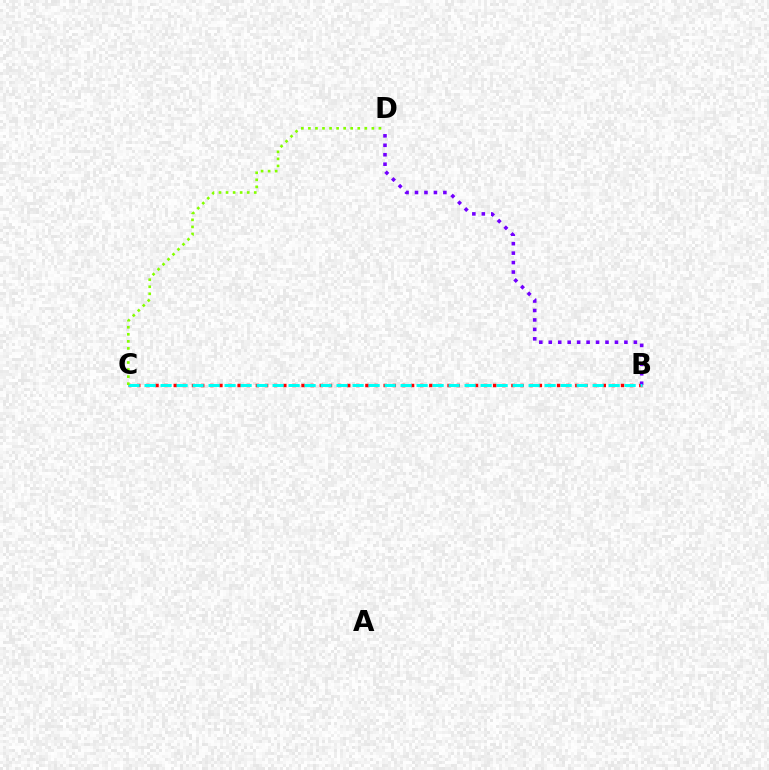{('B', 'C'): [{'color': '#ff0000', 'line_style': 'dotted', 'thickness': 2.48}, {'color': '#00fff6', 'line_style': 'dashed', 'thickness': 2.17}], ('B', 'D'): [{'color': '#7200ff', 'line_style': 'dotted', 'thickness': 2.57}], ('C', 'D'): [{'color': '#84ff00', 'line_style': 'dotted', 'thickness': 1.92}]}